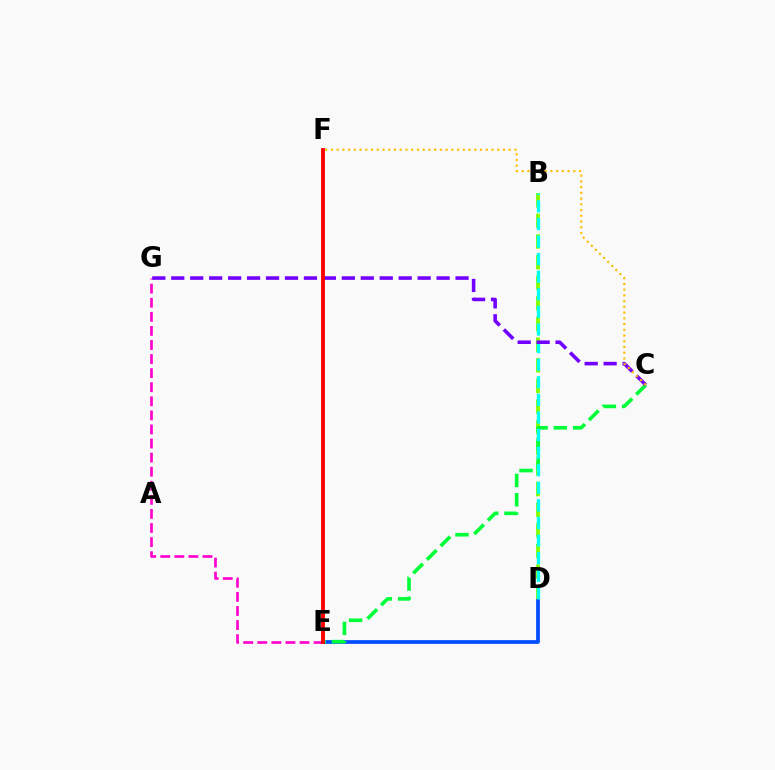{('D', 'E'): [{'color': '#004bff', 'line_style': 'solid', 'thickness': 2.68}], ('B', 'D'): [{'color': '#84ff00', 'line_style': 'dashed', 'thickness': 2.8}, {'color': '#00fff6', 'line_style': 'dashed', 'thickness': 2.39}], ('C', 'E'): [{'color': '#00ff39', 'line_style': 'dashed', 'thickness': 2.62}], ('E', 'G'): [{'color': '#ff00cf', 'line_style': 'dashed', 'thickness': 1.91}], ('C', 'G'): [{'color': '#7200ff', 'line_style': 'dashed', 'thickness': 2.57}], ('C', 'F'): [{'color': '#ffbd00', 'line_style': 'dotted', 'thickness': 1.56}], ('E', 'F'): [{'color': '#ff0000', 'line_style': 'solid', 'thickness': 2.77}]}